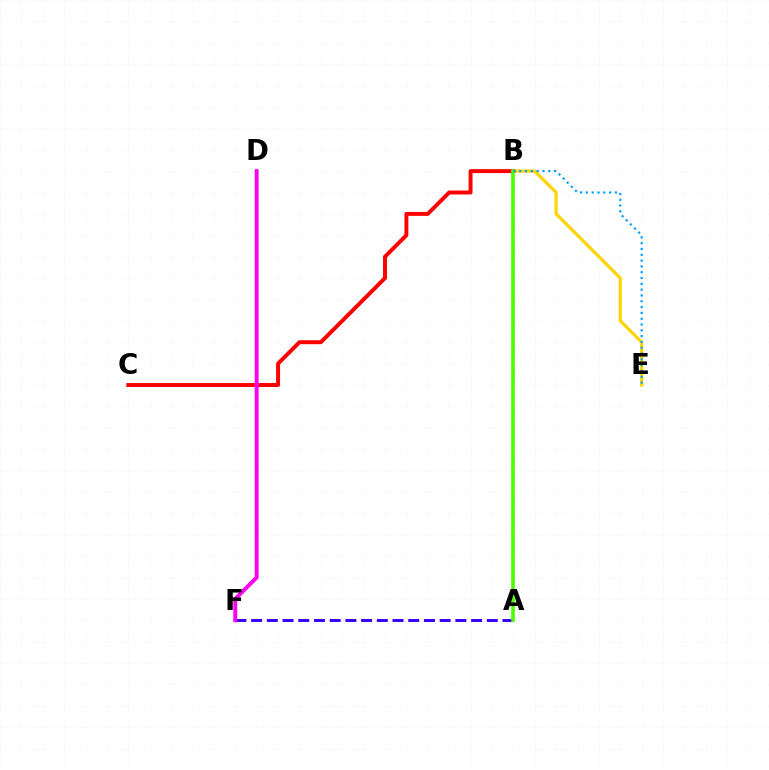{('A', 'F'): [{'color': '#3700ff', 'line_style': 'dashed', 'thickness': 2.13}], ('A', 'B'): [{'color': '#00ff86', 'line_style': 'dashed', 'thickness': 1.65}, {'color': '#4fff00', 'line_style': 'solid', 'thickness': 2.6}], ('B', 'E'): [{'color': '#ffd500', 'line_style': 'solid', 'thickness': 2.28}, {'color': '#009eff', 'line_style': 'dotted', 'thickness': 1.58}], ('B', 'C'): [{'color': '#ff0000', 'line_style': 'solid', 'thickness': 2.84}], ('D', 'F'): [{'color': '#ff00ed', 'line_style': 'solid', 'thickness': 2.82}]}